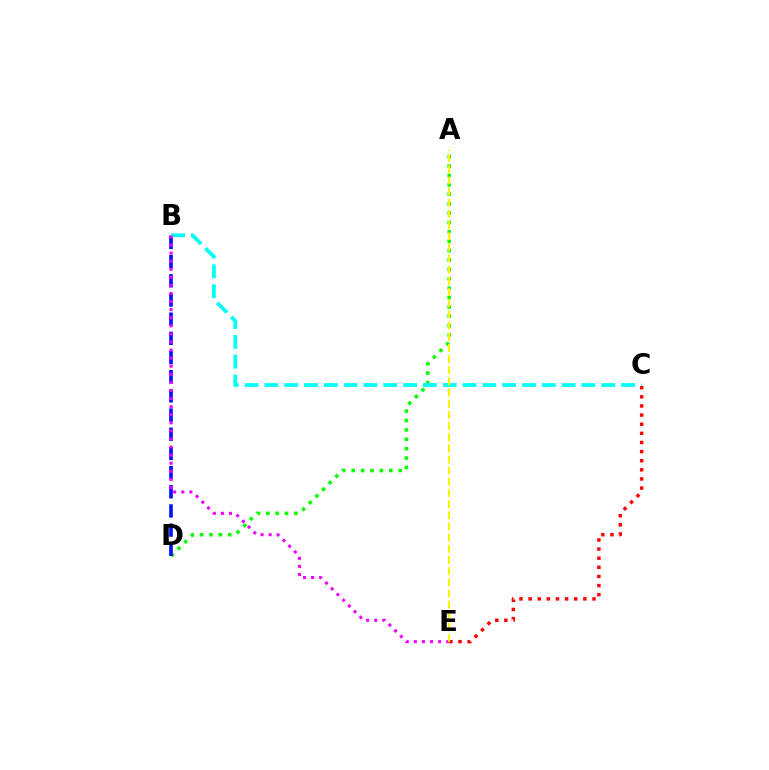{('A', 'D'): [{'color': '#08ff00', 'line_style': 'dotted', 'thickness': 2.55}], ('B', 'D'): [{'color': '#0010ff', 'line_style': 'dashed', 'thickness': 2.61}], ('B', 'C'): [{'color': '#00fff6', 'line_style': 'dashed', 'thickness': 2.69}], ('B', 'E'): [{'color': '#ee00ff', 'line_style': 'dotted', 'thickness': 2.2}], ('C', 'E'): [{'color': '#ff0000', 'line_style': 'dotted', 'thickness': 2.48}], ('A', 'E'): [{'color': '#fcf500', 'line_style': 'dashed', 'thickness': 1.52}]}